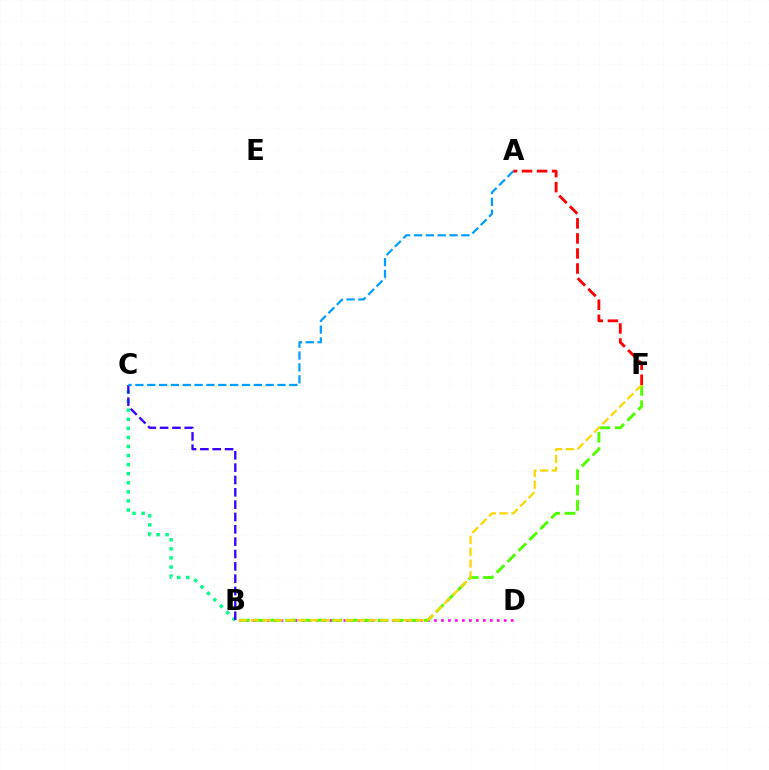{('B', 'C'): [{'color': '#00ff86', 'line_style': 'dotted', 'thickness': 2.46}, {'color': '#3700ff', 'line_style': 'dashed', 'thickness': 1.68}], ('B', 'D'): [{'color': '#ff00ed', 'line_style': 'dotted', 'thickness': 1.89}], ('B', 'F'): [{'color': '#4fff00', 'line_style': 'dashed', 'thickness': 2.09}, {'color': '#ffd500', 'line_style': 'dashed', 'thickness': 1.6}], ('A', 'C'): [{'color': '#009eff', 'line_style': 'dashed', 'thickness': 1.61}], ('A', 'F'): [{'color': '#ff0000', 'line_style': 'dashed', 'thickness': 2.04}]}